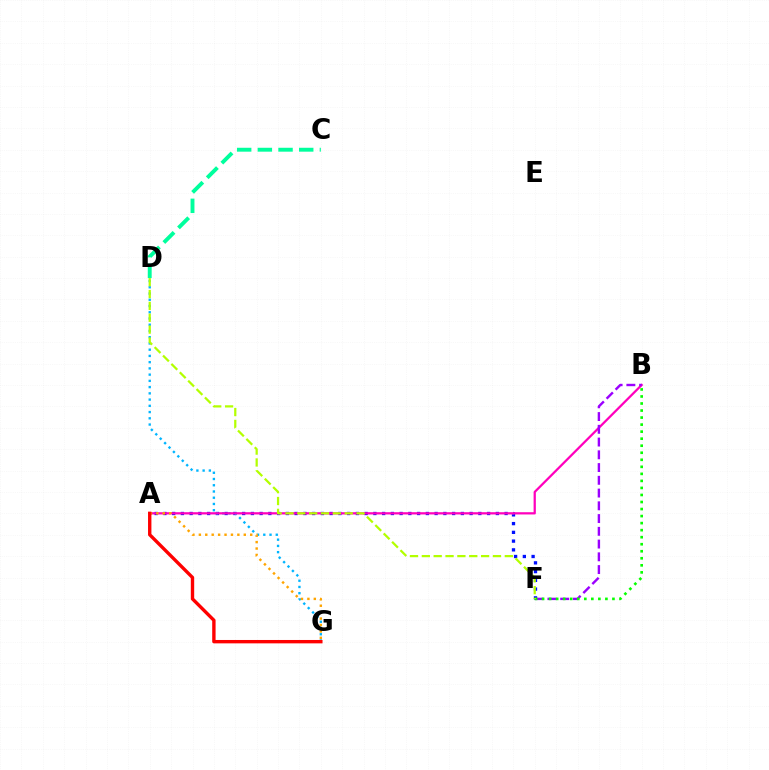{('A', 'F'): [{'color': '#0010ff', 'line_style': 'dotted', 'thickness': 2.38}], ('D', 'G'): [{'color': '#00b5ff', 'line_style': 'dotted', 'thickness': 1.7}], ('A', 'B'): [{'color': '#ff00bd', 'line_style': 'solid', 'thickness': 1.62}], ('B', 'F'): [{'color': '#9b00ff', 'line_style': 'dashed', 'thickness': 1.73}, {'color': '#08ff00', 'line_style': 'dotted', 'thickness': 1.91}], ('A', 'G'): [{'color': '#ffa500', 'line_style': 'dotted', 'thickness': 1.74}, {'color': '#ff0000', 'line_style': 'solid', 'thickness': 2.43}], ('D', 'F'): [{'color': '#b3ff00', 'line_style': 'dashed', 'thickness': 1.61}], ('C', 'D'): [{'color': '#00ff9d', 'line_style': 'dashed', 'thickness': 2.81}]}